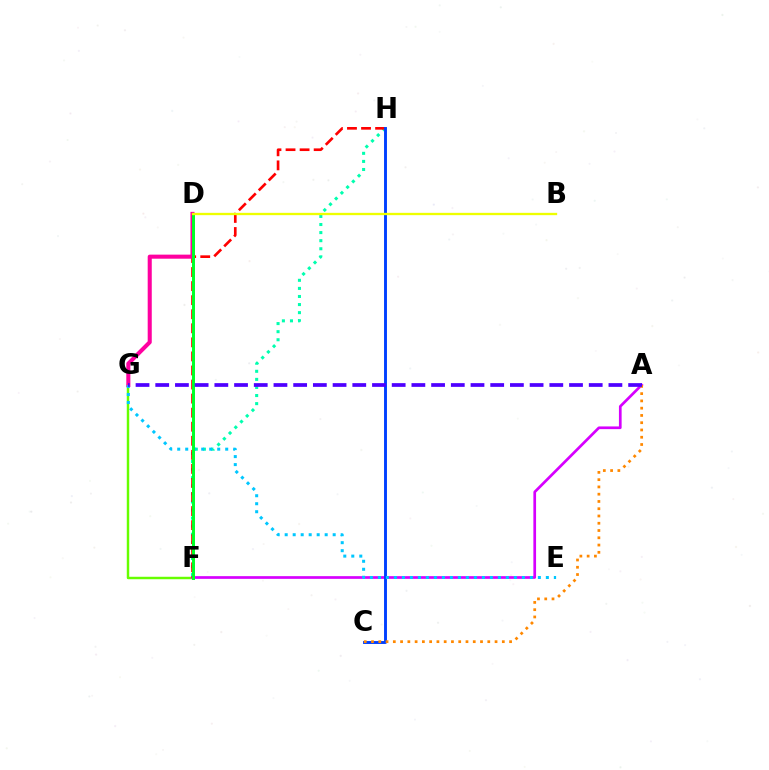{('F', 'G'): [{'color': '#66ff00', 'line_style': 'solid', 'thickness': 1.77}], ('F', 'H'): [{'color': '#00ffaf', 'line_style': 'dotted', 'thickness': 2.2}, {'color': '#ff0000', 'line_style': 'dashed', 'thickness': 1.91}], ('A', 'F'): [{'color': '#d600ff', 'line_style': 'solid', 'thickness': 1.94}], ('D', 'G'): [{'color': '#ff00a0', 'line_style': 'solid', 'thickness': 2.93}], ('C', 'H'): [{'color': '#003fff', 'line_style': 'solid', 'thickness': 2.09}], ('E', 'G'): [{'color': '#00c7ff', 'line_style': 'dotted', 'thickness': 2.17}], ('D', 'F'): [{'color': '#00ff27', 'line_style': 'solid', 'thickness': 2.14}], ('B', 'D'): [{'color': '#eeff00', 'line_style': 'solid', 'thickness': 1.67}], ('A', 'C'): [{'color': '#ff8800', 'line_style': 'dotted', 'thickness': 1.97}], ('A', 'G'): [{'color': '#4f00ff', 'line_style': 'dashed', 'thickness': 2.68}]}